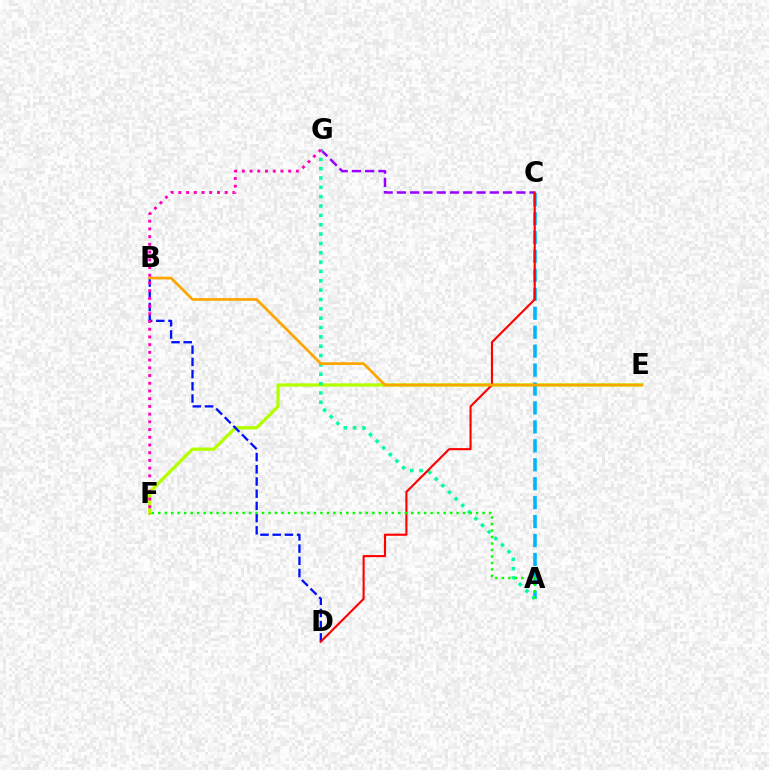{('E', 'F'): [{'color': '#b3ff00', 'line_style': 'solid', 'thickness': 2.37}], ('C', 'G'): [{'color': '#9b00ff', 'line_style': 'dashed', 'thickness': 1.8}], ('B', 'D'): [{'color': '#0010ff', 'line_style': 'dashed', 'thickness': 1.66}], ('A', 'C'): [{'color': '#00b5ff', 'line_style': 'dashed', 'thickness': 2.57}], ('A', 'G'): [{'color': '#00ff9d', 'line_style': 'dotted', 'thickness': 2.54}], ('C', 'D'): [{'color': '#ff0000', 'line_style': 'solid', 'thickness': 1.52}], ('B', 'E'): [{'color': '#ffa500', 'line_style': 'solid', 'thickness': 1.95}], ('A', 'F'): [{'color': '#08ff00', 'line_style': 'dotted', 'thickness': 1.76}], ('F', 'G'): [{'color': '#ff00bd', 'line_style': 'dotted', 'thickness': 2.1}]}